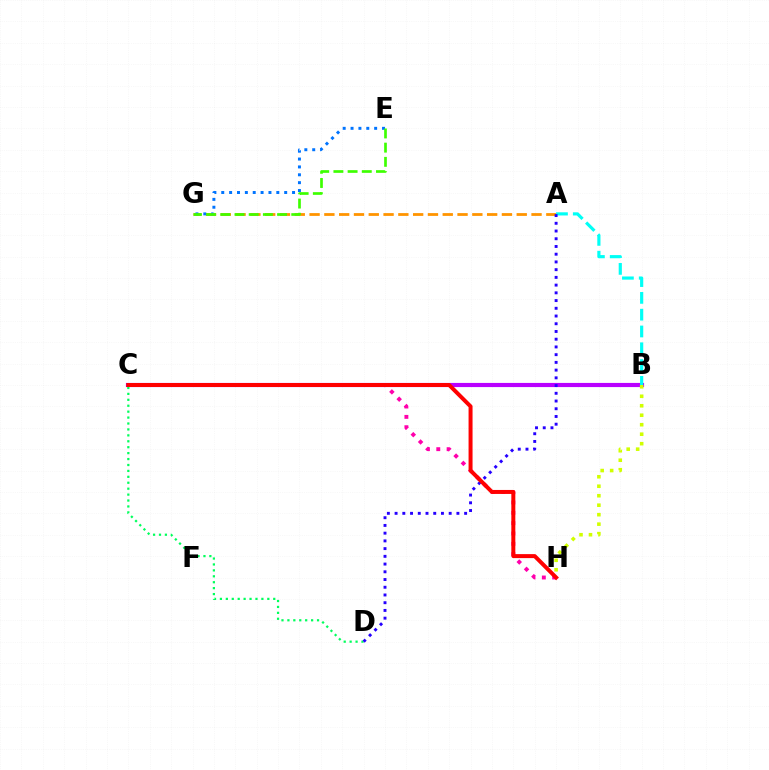{('C', 'H'): [{'color': '#ff00ac', 'line_style': 'dotted', 'thickness': 2.81}, {'color': '#ff0000', 'line_style': 'solid', 'thickness': 2.87}], ('B', 'C'): [{'color': '#b900ff', 'line_style': 'solid', 'thickness': 2.99}], ('C', 'D'): [{'color': '#00ff5c', 'line_style': 'dotted', 'thickness': 1.61}], ('A', 'G'): [{'color': '#ff9400', 'line_style': 'dashed', 'thickness': 2.01}], ('A', 'B'): [{'color': '#00fff6', 'line_style': 'dashed', 'thickness': 2.28}], ('E', 'G'): [{'color': '#0074ff', 'line_style': 'dotted', 'thickness': 2.14}, {'color': '#3dff00', 'line_style': 'dashed', 'thickness': 1.93}], ('A', 'D'): [{'color': '#2500ff', 'line_style': 'dotted', 'thickness': 2.1}], ('B', 'H'): [{'color': '#d1ff00', 'line_style': 'dotted', 'thickness': 2.58}]}